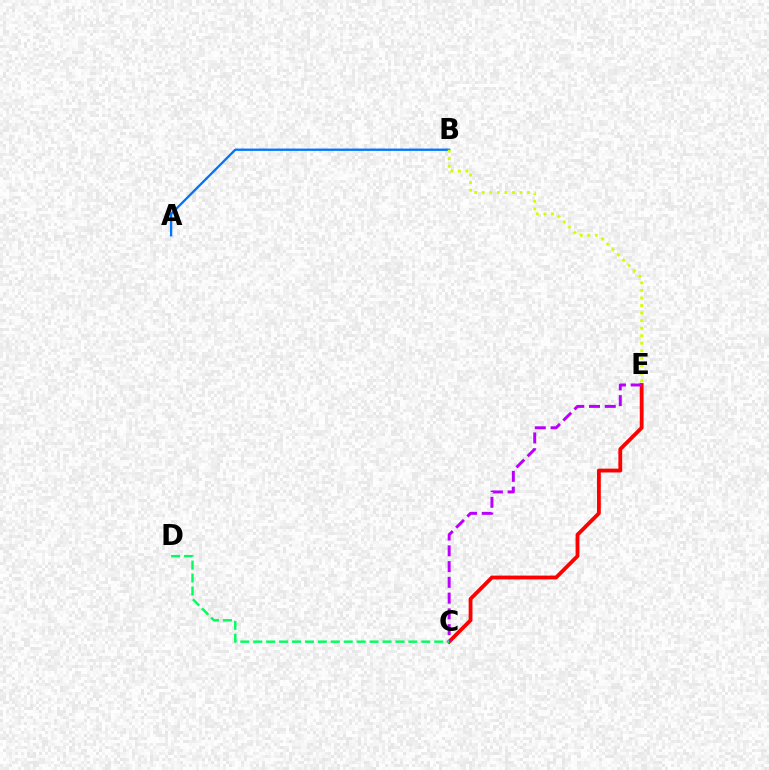{('C', 'E'): [{'color': '#ff0000', 'line_style': 'solid', 'thickness': 2.75}, {'color': '#b900ff', 'line_style': 'dashed', 'thickness': 2.14}], ('A', 'B'): [{'color': '#0074ff', 'line_style': 'solid', 'thickness': 1.66}], ('C', 'D'): [{'color': '#00ff5c', 'line_style': 'dashed', 'thickness': 1.76}], ('B', 'E'): [{'color': '#d1ff00', 'line_style': 'dotted', 'thickness': 2.05}]}